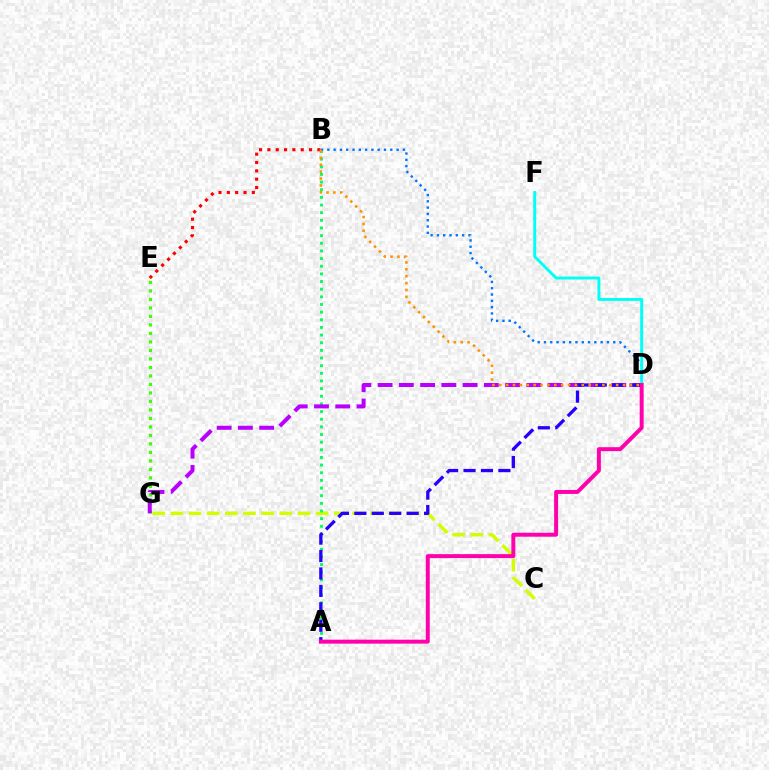{('C', 'G'): [{'color': '#d1ff00', 'line_style': 'dashed', 'thickness': 2.47}], ('A', 'B'): [{'color': '#00ff5c', 'line_style': 'dotted', 'thickness': 2.08}], ('E', 'G'): [{'color': '#3dff00', 'line_style': 'dotted', 'thickness': 2.31}], ('B', 'E'): [{'color': '#ff0000', 'line_style': 'dotted', 'thickness': 2.26}], ('D', 'G'): [{'color': '#b900ff', 'line_style': 'dashed', 'thickness': 2.89}], ('A', 'D'): [{'color': '#2500ff', 'line_style': 'dashed', 'thickness': 2.37}, {'color': '#ff00ac', 'line_style': 'solid', 'thickness': 2.85}], ('B', 'D'): [{'color': '#0074ff', 'line_style': 'dotted', 'thickness': 1.71}, {'color': '#ff9400', 'line_style': 'dotted', 'thickness': 1.87}], ('D', 'F'): [{'color': '#00fff6', 'line_style': 'solid', 'thickness': 2.11}]}